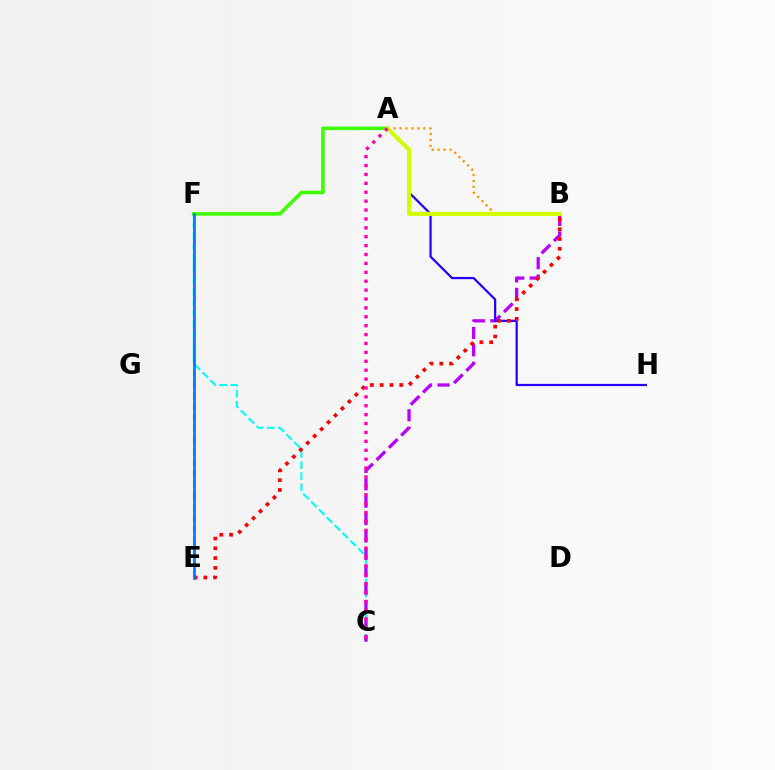{('E', 'F'): [{'color': '#00ff5c', 'line_style': 'dashed', 'thickness': 1.52}, {'color': '#0074ff', 'line_style': 'solid', 'thickness': 1.9}], ('A', 'B'): [{'color': '#ff9400', 'line_style': 'dotted', 'thickness': 1.62}, {'color': '#d1ff00', 'line_style': 'solid', 'thickness': 2.95}], ('C', 'F'): [{'color': '#00fff6', 'line_style': 'dashed', 'thickness': 1.51}], ('B', 'C'): [{'color': '#b900ff', 'line_style': 'dashed', 'thickness': 2.36}], ('A', 'H'): [{'color': '#2500ff', 'line_style': 'solid', 'thickness': 1.6}], ('A', 'F'): [{'color': '#3dff00', 'line_style': 'solid', 'thickness': 2.57}], ('B', 'E'): [{'color': '#ff0000', 'line_style': 'dotted', 'thickness': 2.66}], ('A', 'C'): [{'color': '#ff00ac', 'line_style': 'dotted', 'thickness': 2.42}]}